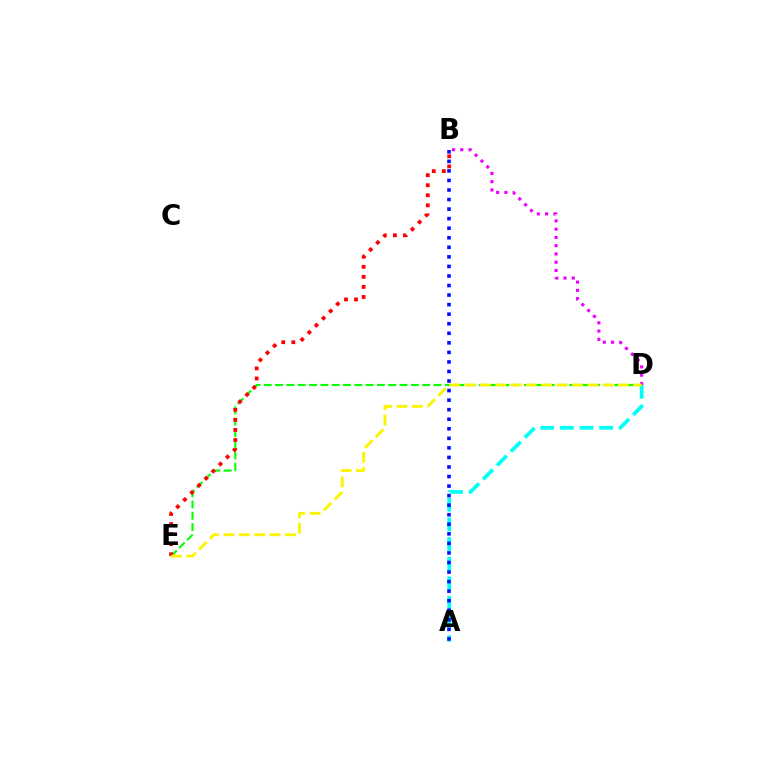{('B', 'D'): [{'color': '#ee00ff', 'line_style': 'dotted', 'thickness': 2.24}], ('A', 'D'): [{'color': '#00fff6', 'line_style': 'dashed', 'thickness': 2.67}], ('A', 'B'): [{'color': '#0010ff', 'line_style': 'dotted', 'thickness': 2.6}], ('D', 'E'): [{'color': '#08ff00', 'line_style': 'dashed', 'thickness': 1.54}, {'color': '#fcf500', 'line_style': 'dashed', 'thickness': 2.09}], ('B', 'E'): [{'color': '#ff0000', 'line_style': 'dotted', 'thickness': 2.73}]}